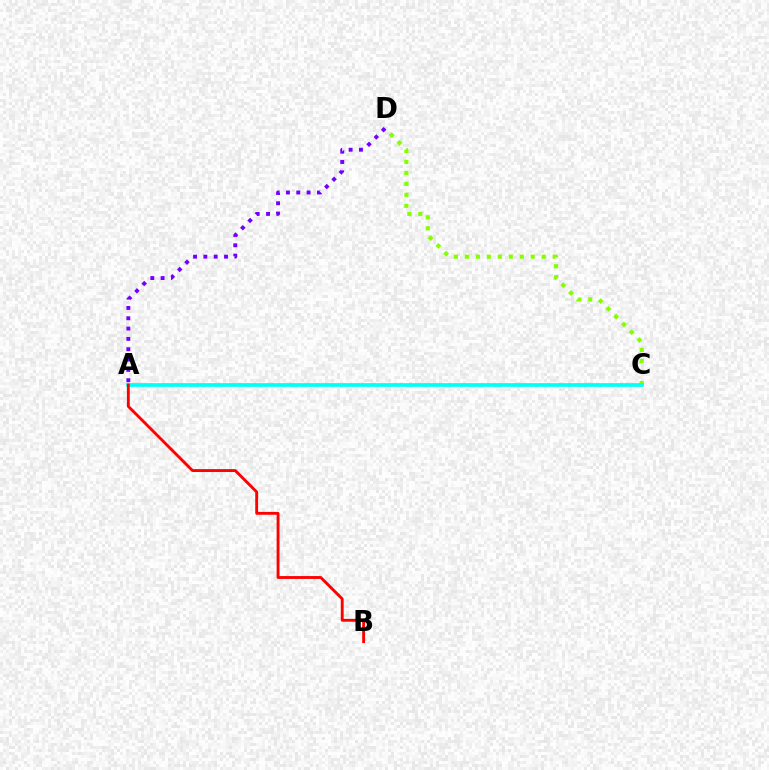{('C', 'D'): [{'color': '#84ff00', 'line_style': 'dotted', 'thickness': 2.98}], ('A', 'D'): [{'color': '#7200ff', 'line_style': 'dotted', 'thickness': 2.81}], ('A', 'C'): [{'color': '#00fff6', 'line_style': 'solid', 'thickness': 2.66}], ('A', 'B'): [{'color': '#ff0000', 'line_style': 'solid', 'thickness': 2.06}]}